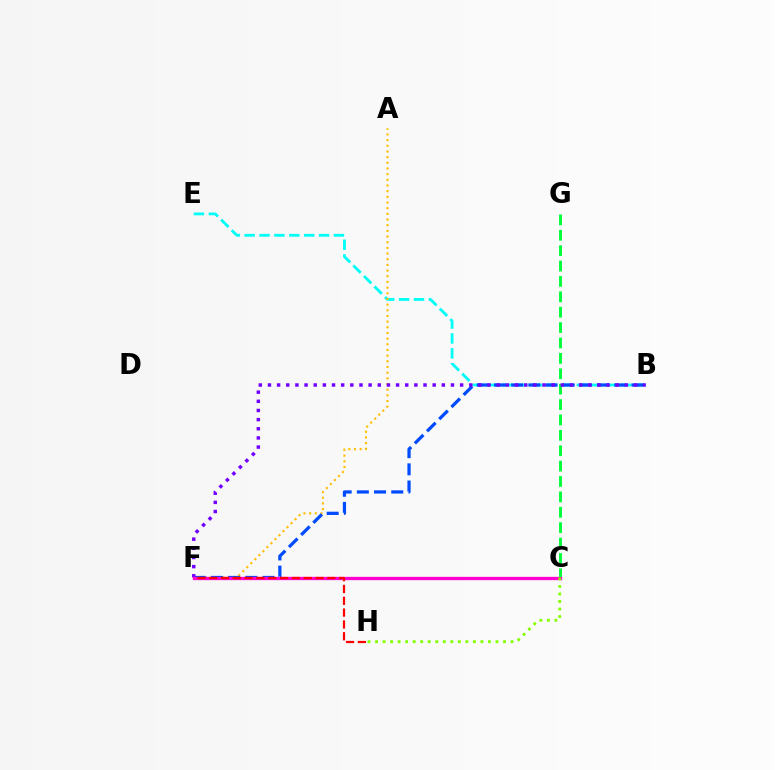{('B', 'E'): [{'color': '#00fff6', 'line_style': 'dashed', 'thickness': 2.02}], ('A', 'F'): [{'color': '#ffbd00', 'line_style': 'dotted', 'thickness': 1.54}], ('C', 'G'): [{'color': '#00ff39', 'line_style': 'dashed', 'thickness': 2.09}], ('B', 'F'): [{'color': '#004bff', 'line_style': 'dashed', 'thickness': 2.34}, {'color': '#7200ff', 'line_style': 'dotted', 'thickness': 2.49}], ('C', 'F'): [{'color': '#ff00cf', 'line_style': 'solid', 'thickness': 2.37}], ('C', 'H'): [{'color': '#84ff00', 'line_style': 'dotted', 'thickness': 2.05}], ('F', 'H'): [{'color': '#ff0000', 'line_style': 'dashed', 'thickness': 1.61}]}